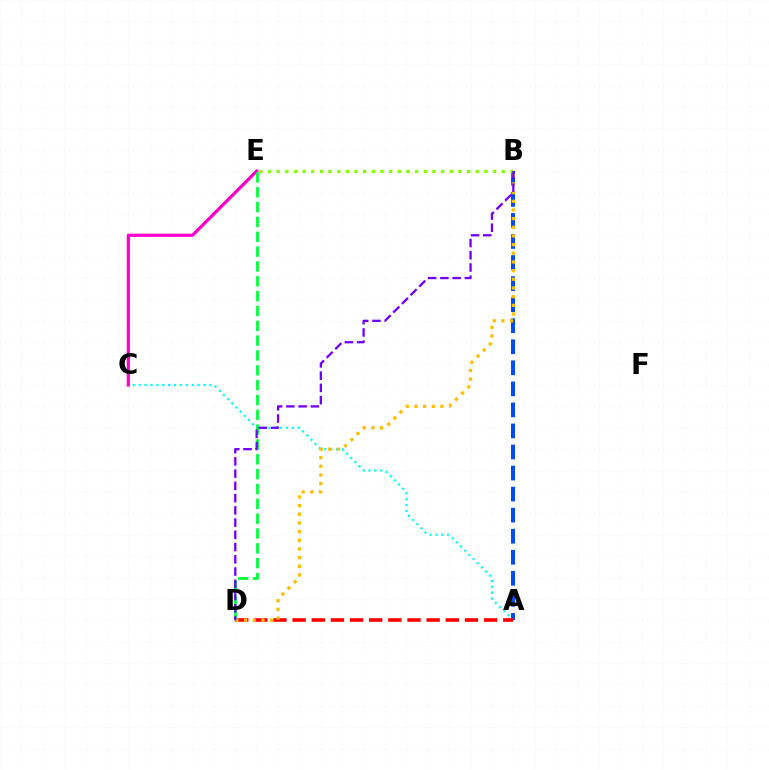{('A', 'C'): [{'color': '#00fff6', 'line_style': 'dotted', 'thickness': 1.6}], ('A', 'B'): [{'color': '#004bff', 'line_style': 'dashed', 'thickness': 2.86}], ('C', 'E'): [{'color': '#ff00cf', 'line_style': 'solid', 'thickness': 2.32}], ('A', 'D'): [{'color': '#ff0000', 'line_style': 'dashed', 'thickness': 2.6}], ('D', 'E'): [{'color': '#00ff39', 'line_style': 'dashed', 'thickness': 2.02}], ('B', 'D'): [{'color': '#ffbd00', 'line_style': 'dotted', 'thickness': 2.36}, {'color': '#7200ff', 'line_style': 'dashed', 'thickness': 1.66}], ('B', 'E'): [{'color': '#84ff00', 'line_style': 'dotted', 'thickness': 2.35}]}